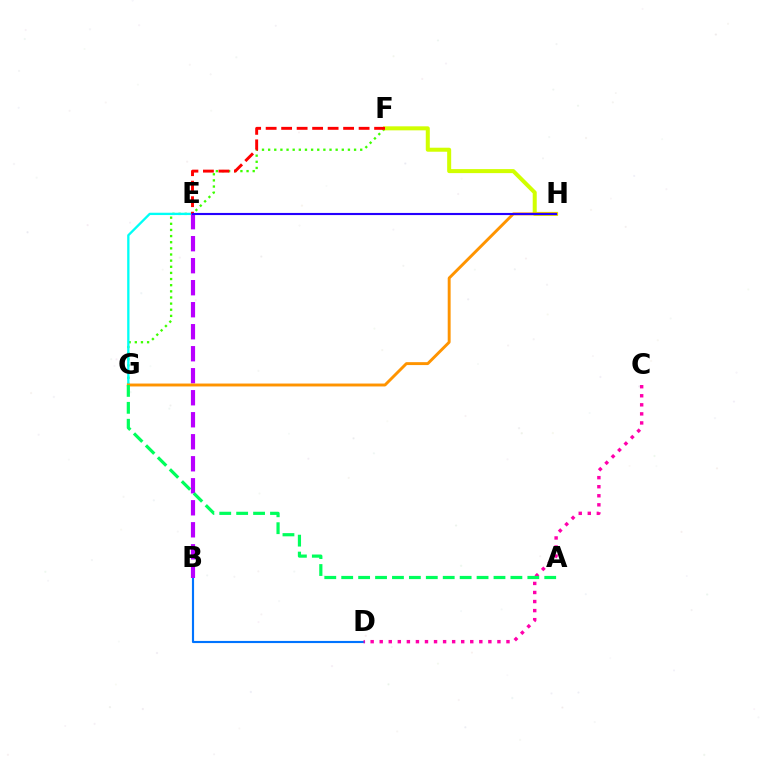{('B', 'D'): [{'color': '#0074ff', 'line_style': 'solid', 'thickness': 1.54}], ('F', 'G'): [{'color': '#3dff00', 'line_style': 'dotted', 'thickness': 1.67}], ('E', 'G'): [{'color': '#00fff6', 'line_style': 'solid', 'thickness': 1.67}], ('F', 'H'): [{'color': '#d1ff00', 'line_style': 'solid', 'thickness': 2.89}], ('B', 'E'): [{'color': '#b900ff', 'line_style': 'dashed', 'thickness': 2.99}], ('C', 'D'): [{'color': '#ff00ac', 'line_style': 'dotted', 'thickness': 2.46}], ('E', 'F'): [{'color': '#ff0000', 'line_style': 'dashed', 'thickness': 2.1}], ('G', 'H'): [{'color': '#ff9400', 'line_style': 'solid', 'thickness': 2.1}], ('A', 'G'): [{'color': '#00ff5c', 'line_style': 'dashed', 'thickness': 2.3}], ('E', 'H'): [{'color': '#2500ff', 'line_style': 'solid', 'thickness': 1.53}]}